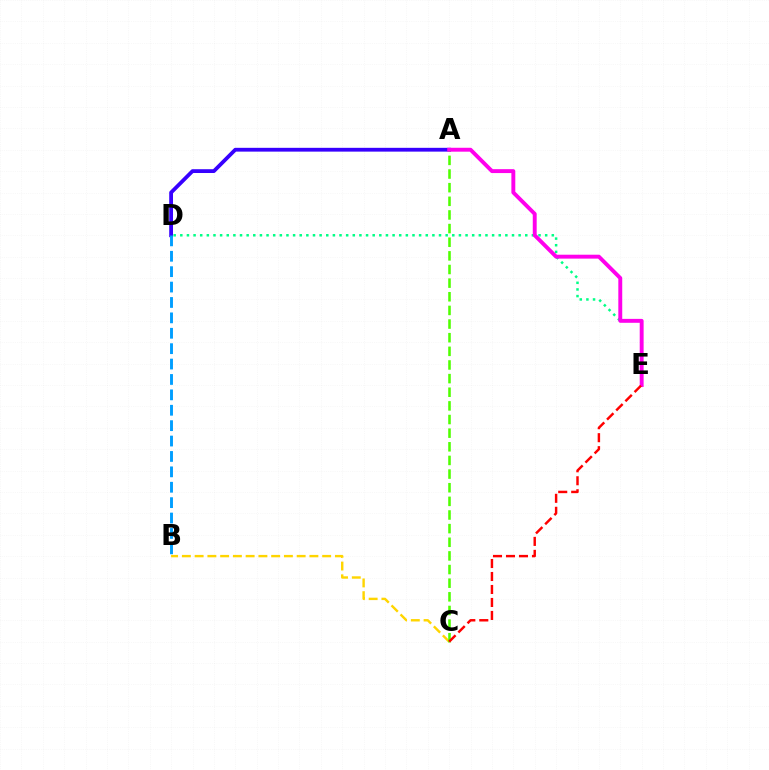{('A', 'D'): [{'color': '#3700ff', 'line_style': 'solid', 'thickness': 2.73}], ('B', 'D'): [{'color': '#009eff', 'line_style': 'dashed', 'thickness': 2.09}], ('B', 'C'): [{'color': '#ffd500', 'line_style': 'dashed', 'thickness': 1.73}], ('A', 'C'): [{'color': '#4fff00', 'line_style': 'dashed', 'thickness': 1.85}], ('D', 'E'): [{'color': '#00ff86', 'line_style': 'dotted', 'thickness': 1.8}], ('A', 'E'): [{'color': '#ff00ed', 'line_style': 'solid', 'thickness': 2.81}], ('C', 'E'): [{'color': '#ff0000', 'line_style': 'dashed', 'thickness': 1.76}]}